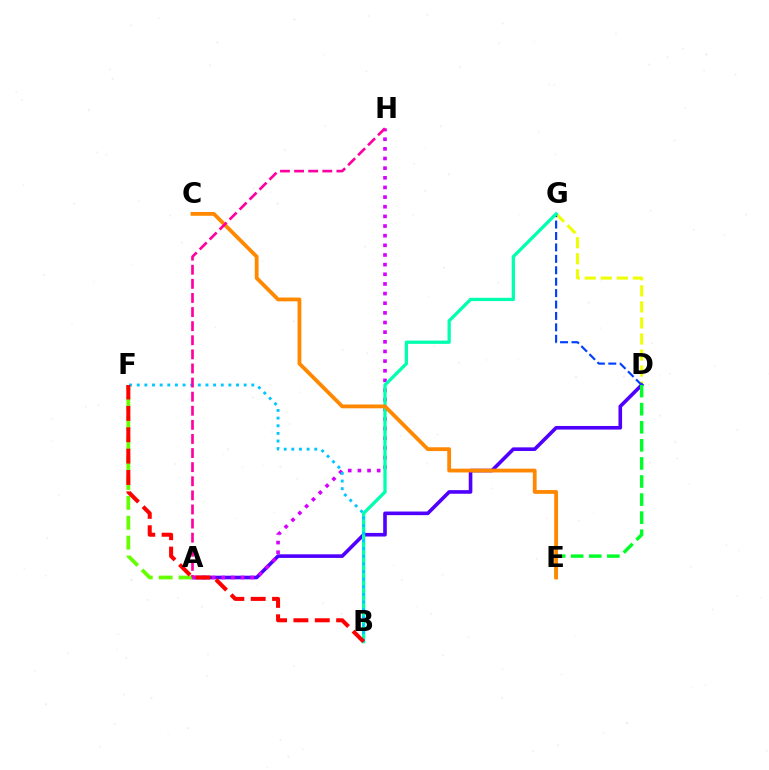{('D', 'G'): [{'color': '#eeff00', 'line_style': 'dashed', 'thickness': 2.18}, {'color': '#003fff', 'line_style': 'dashed', 'thickness': 1.55}], ('A', 'D'): [{'color': '#4f00ff', 'line_style': 'solid', 'thickness': 2.6}], ('D', 'E'): [{'color': '#00ff27', 'line_style': 'dashed', 'thickness': 2.46}], ('A', 'F'): [{'color': '#66ff00', 'line_style': 'dashed', 'thickness': 2.7}], ('A', 'H'): [{'color': '#d600ff', 'line_style': 'dotted', 'thickness': 2.62}, {'color': '#ff00a0', 'line_style': 'dashed', 'thickness': 1.92}], ('B', 'G'): [{'color': '#00ffaf', 'line_style': 'solid', 'thickness': 2.36}], ('C', 'E'): [{'color': '#ff8800', 'line_style': 'solid', 'thickness': 2.74}], ('B', 'F'): [{'color': '#00c7ff', 'line_style': 'dotted', 'thickness': 2.08}, {'color': '#ff0000', 'line_style': 'dashed', 'thickness': 2.9}]}